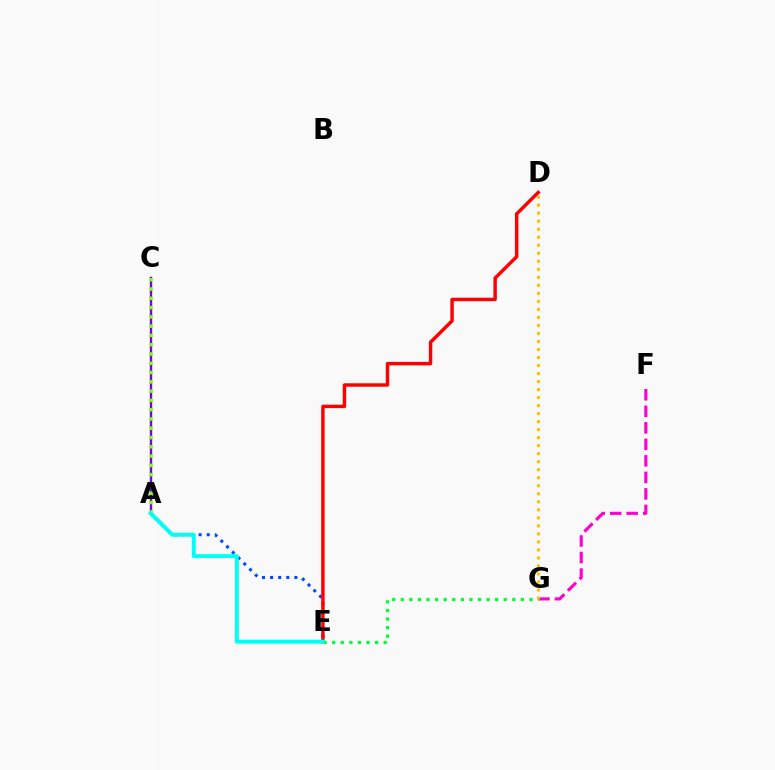{('F', 'G'): [{'color': '#ff00cf', 'line_style': 'dashed', 'thickness': 2.24}], ('A', 'C'): [{'color': '#7200ff', 'line_style': 'solid', 'thickness': 1.71}, {'color': '#84ff00', 'line_style': 'dotted', 'thickness': 2.52}], ('E', 'G'): [{'color': '#00ff39', 'line_style': 'dotted', 'thickness': 2.33}], ('A', 'E'): [{'color': '#004bff', 'line_style': 'dotted', 'thickness': 2.2}, {'color': '#00fff6', 'line_style': 'solid', 'thickness': 2.83}], ('D', 'E'): [{'color': '#ff0000', 'line_style': 'solid', 'thickness': 2.47}], ('D', 'G'): [{'color': '#ffbd00', 'line_style': 'dotted', 'thickness': 2.18}]}